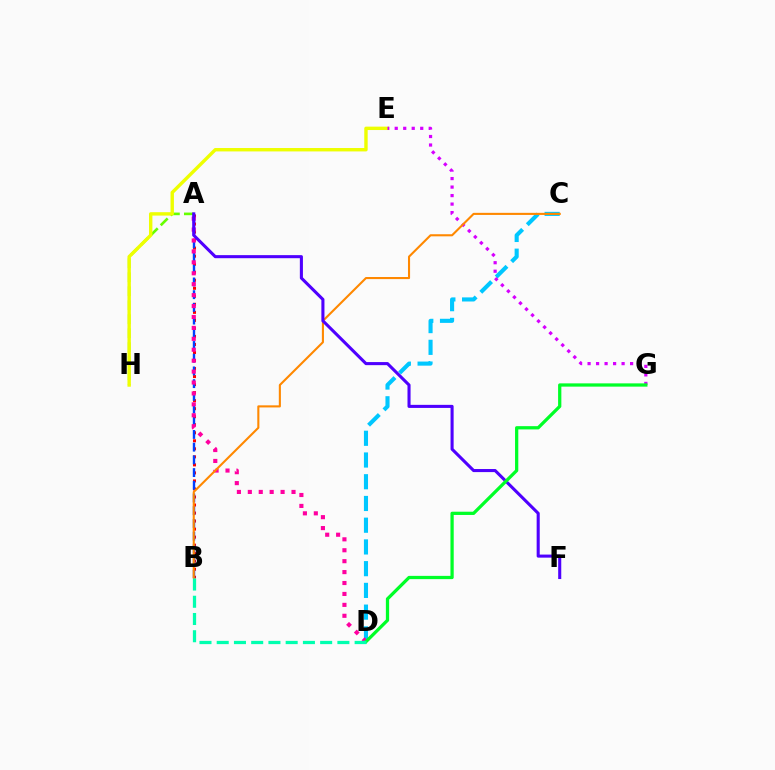{('A', 'H'): [{'color': '#66ff00', 'line_style': 'dashed', 'thickness': 1.9}], ('A', 'B'): [{'color': '#ff0000', 'line_style': 'dotted', 'thickness': 2.18}, {'color': '#003fff', 'line_style': 'dashed', 'thickness': 1.73}], ('E', 'H'): [{'color': '#eeff00', 'line_style': 'solid', 'thickness': 2.45}], ('C', 'D'): [{'color': '#00c7ff', 'line_style': 'dashed', 'thickness': 2.95}], ('E', 'G'): [{'color': '#d600ff', 'line_style': 'dotted', 'thickness': 2.31}], ('A', 'D'): [{'color': '#ff00a0', 'line_style': 'dotted', 'thickness': 2.97}], ('B', 'C'): [{'color': '#ff8800', 'line_style': 'solid', 'thickness': 1.51}], ('A', 'F'): [{'color': '#4f00ff', 'line_style': 'solid', 'thickness': 2.21}], ('D', 'G'): [{'color': '#00ff27', 'line_style': 'solid', 'thickness': 2.34}], ('B', 'D'): [{'color': '#00ffaf', 'line_style': 'dashed', 'thickness': 2.34}]}